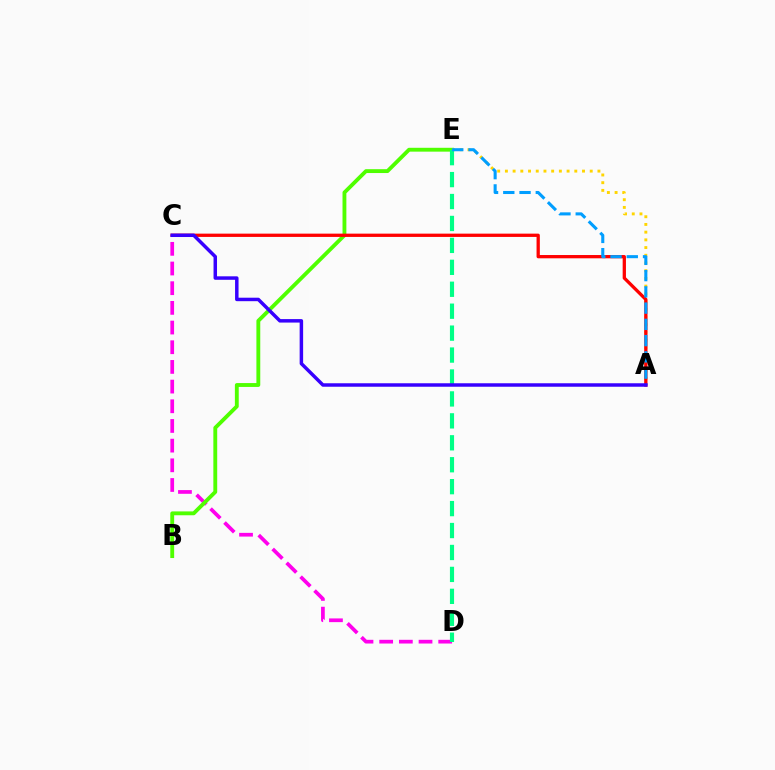{('C', 'D'): [{'color': '#ff00ed', 'line_style': 'dashed', 'thickness': 2.67}], ('B', 'E'): [{'color': '#4fff00', 'line_style': 'solid', 'thickness': 2.78}], ('A', 'E'): [{'color': '#ffd500', 'line_style': 'dotted', 'thickness': 2.09}, {'color': '#009eff', 'line_style': 'dashed', 'thickness': 2.21}], ('A', 'C'): [{'color': '#ff0000', 'line_style': 'solid', 'thickness': 2.37}, {'color': '#3700ff', 'line_style': 'solid', 'thickness': 2.5}], ('D', 'E'): [{'color': '#00ff86', 'line_style': 'dashed', 'thickness': 2.98}]}